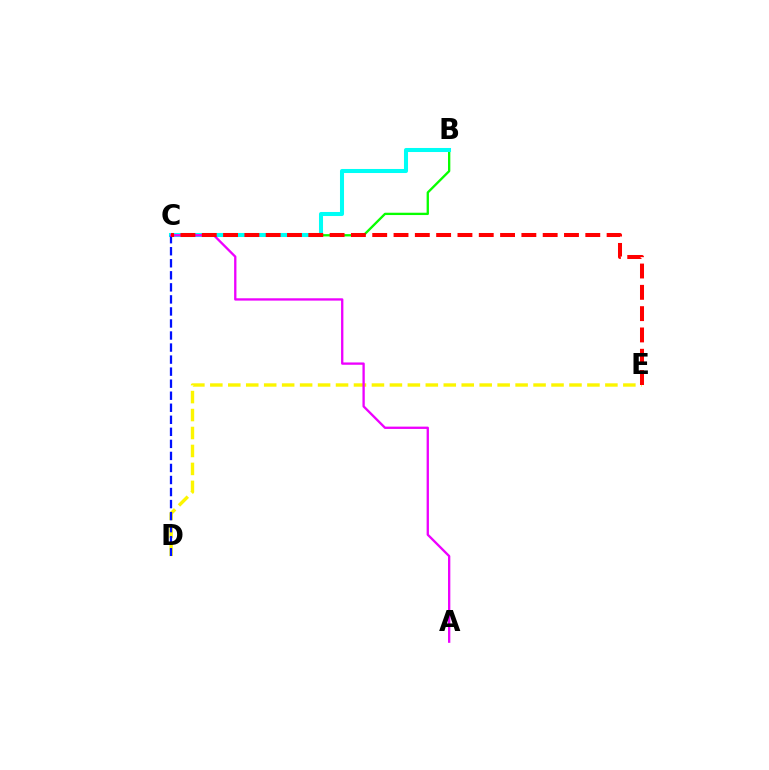{('B', 'C'): [{'color': '#08ff00', 'line_style': 'solid', 'thickness': 1.67}, {'color': '#00fff6', 'line_style': 'solid', 'thickness': 2.91}], ('D', 'E'): [{'color': '#fcf500', 'line_style': 'dashed', 'thickness': 2.44}], ('C', 'D'): [{'color': '#0010ff', 'line_style': 'dashed', 'thickness': 1.64}], ('A', 'C'): [{'color': '#ee00ff', 'line_style': 'solid', 'thickness': 1.67}], ('C', 'E'): [{'color': '#ff0000', 'line_style': 'dashed', 'thickness': 2.89}]}